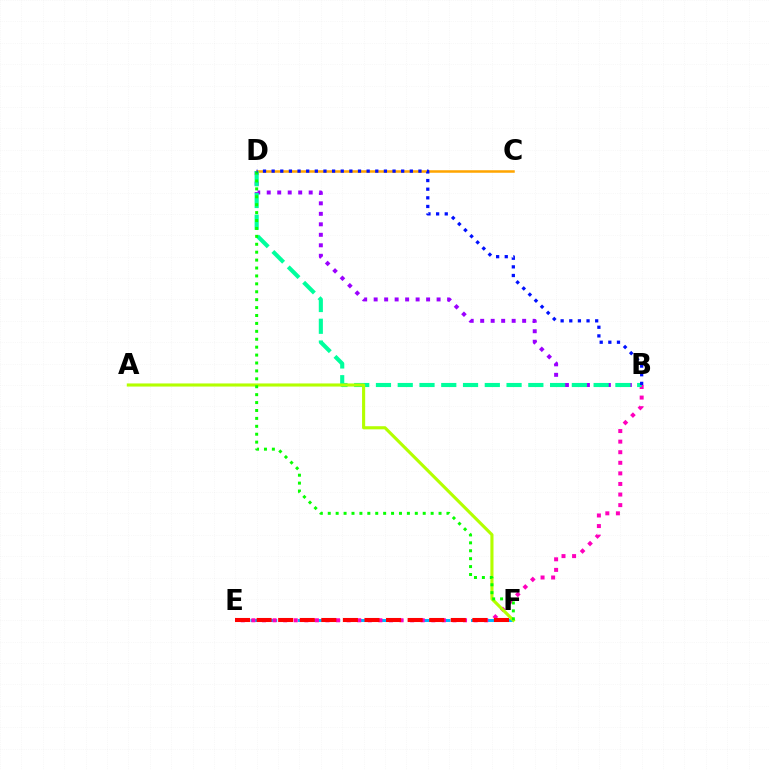{('E', 'F'): [{'color': '#00b5ff', 'line_style': 'dashed', 'thickness': 2.14}, {'color': '#ff0000', 'line_style': 'dashed', 'thickness': 2.93}], ('B', 'E'): [{'color': '#ff00bd', 'line_style': 'dotted', 'thickness': 2.88}], ('B', 'D'): [{'color': '#9b00ff', 'line_style': 'dotted', 'thickness': 2.85}, {'color': '#00ff9d', 'line_style': 'dashed', 'thickness': 2.96}, {'color': '#0010ff', 'line_style': 'dotted', 'thickness': 2.35}], ('C', 'D'): [{'color': '#ffa500', 'line_style': 'solid', 'thickness': 1.81}], ('A', 'F'): [{'color': '#b3ff00', 'line_style': 'solid', 'thickness': 2.24}], ('D', 'F'): [{'color': '#08ff00', 'line_style': 'dotted', 'thickness': 2.15}]}